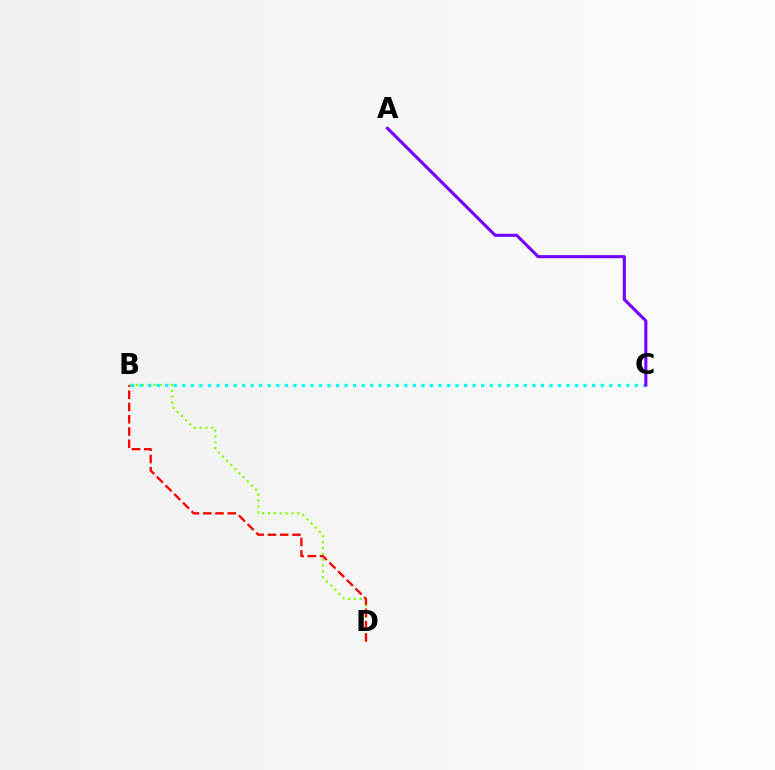{('B', 'D'): [{'color': '#84ff00', 'line_style': 'dotted', 'thickness': 1.59}, {'color': '#ff0000', 'line_style': 'dashed', 'thickness': 1.66}], ('B', 'C'): [{'color': '#00fff6', 'line_style': 'dotted', 'thickness': 2.32}], ('A', 'C'): [{'color': '#7200ff', 'line_style': 'solid', 'thickness': 2.22}]}